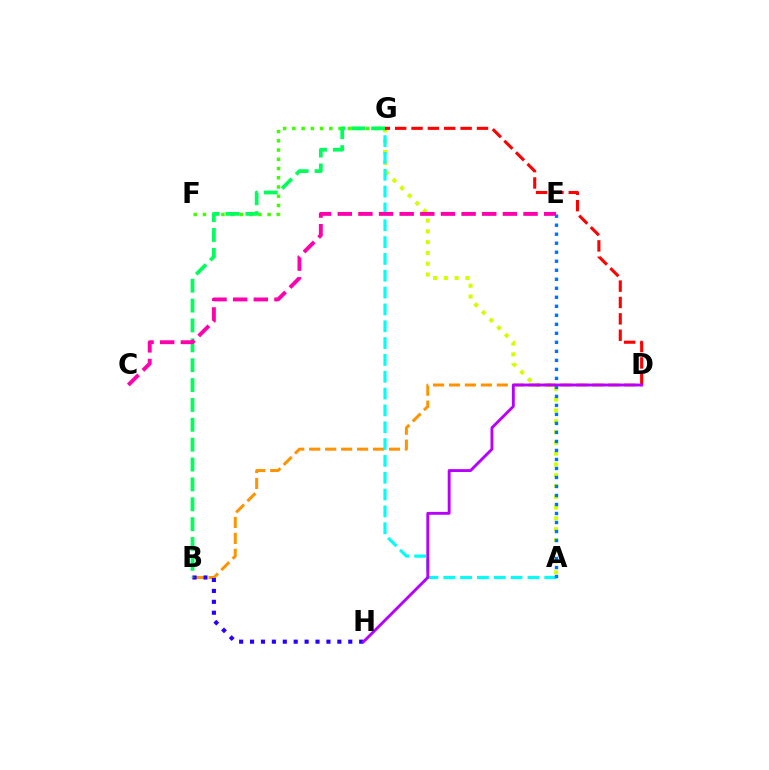{('A', 'G'): [{'color': '#d1ff00', 'line_style': 'dotted', 'thickness': 2.93}, {'color': '#00fff6', 'line_style': 'dashed', 'thickness': 2.29}], ('B', 'D'): [{'color': '#ff9400', 'line_style': 'dashed', 'thickness': 2.17}], ('F', 'G'): [{'color': '#3dff00', 'line_style': 'dotted', 'thickness': 2.51}], ('B', 'H'): [{'color': '#2500ff', 'line_style': 'dotted', 'thickness': 2.97}], ('B', 'G'): [{'color': '#00ff5c', 'line_style': 'dashed', 'thickness': 2.7}], ('A', 'E'): [{'color': '#0074ff', 'line_style': 'dotted', 'thickness': 2.45}], ('D', 'G'): [{'color': '#ff0000', 'line_style': 'dashed', 'thickness': 2.22}], ('C', 'E'): [{'color': '#ff00ac', 'line_style': 'dashed', 'thickness': 2.8}], ('D', 'H'): [{'color': '#b900ff', 'line_style': 'solid', 'thickness': 2.08}]}